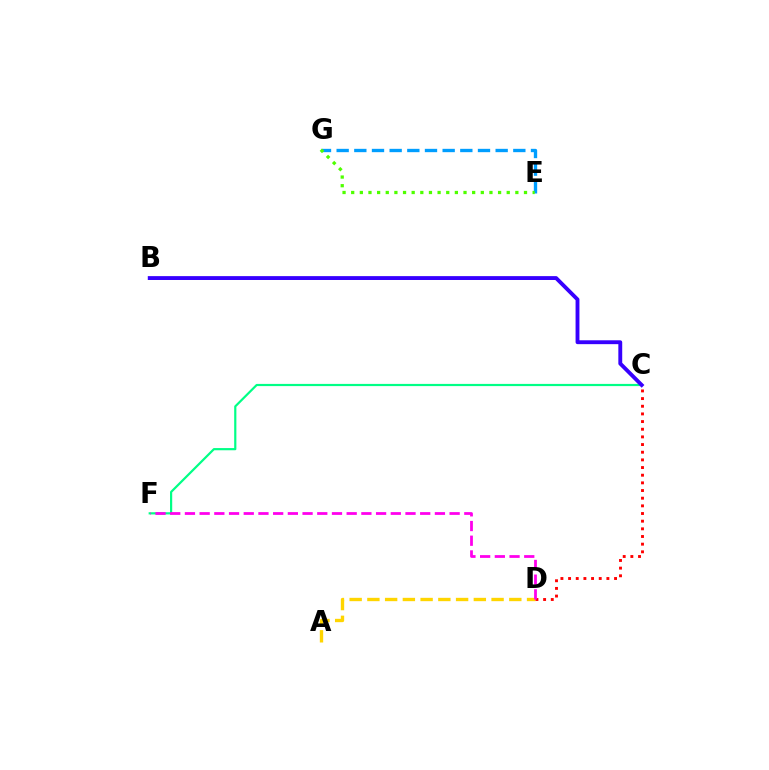{('A', 'D'): [{'color': '#ffd500', 'line_style': 'dashed', 'thickness': 2.41}], ('E', 'G'): [{'color': '#009eff', 'line_style': 'dashed', 'thickness': 2.4}, {'color': '#4fff00', 'line_style': 'dotted', 'thickness': 2.35}], ('C', 'D'): [{'color': '#ff0000', 'line_style': 'dotted', 'thickness': 2.08}], ('C', 'F'): [{'color': '#00ff86', 'line_style': 'solid', 'thickness': 1.58}], ('B', 'C'): [{'color': '#3700ff', 'line_style': 'solid', 'thickness': 2.79}], ('D', 'F'): [{'color': '#ff00ed', 'line_style': 'dashed', 'thickness': 2.0}]}